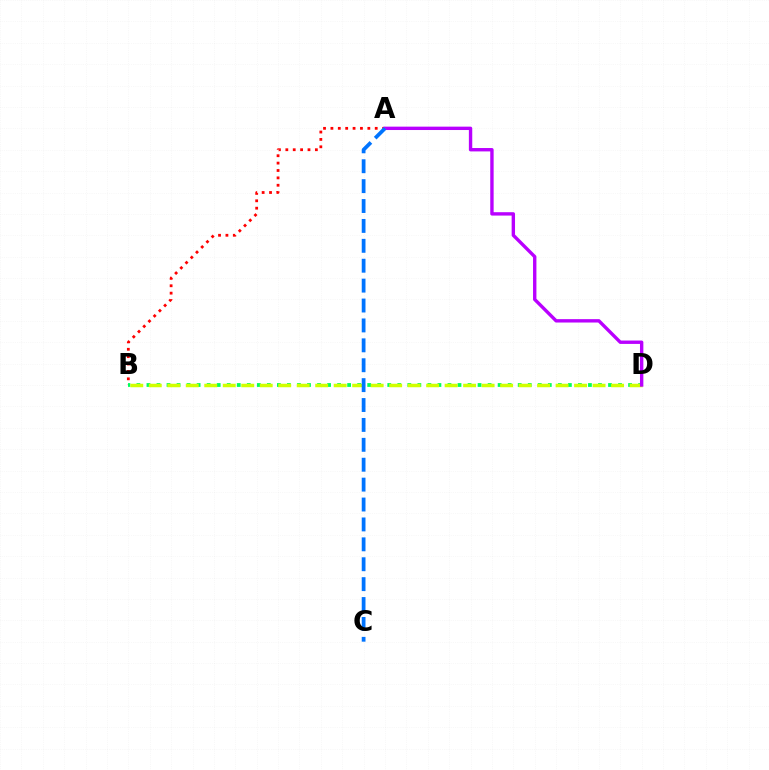{('A', 'B'): [{'color': '#ff0000', 'line_style': 'dotted', 'thickness': 2.01}], ('B', 'D'): [{'color': '#00ff5c', 'line_style': 'dotted', 'thickness': 2.73}, {'color': '#d1ff00', 'line_style': 'dashed', 'thickness': 2.51}], ('A', 'D'): [{'color': '#b900ff', 'line_style': 'solid', 'thickness': 2.43}], ('A', 'C'): [{'color': '#0074ff', 'line_style': 'dashed', 'thickness': 2.7}]}